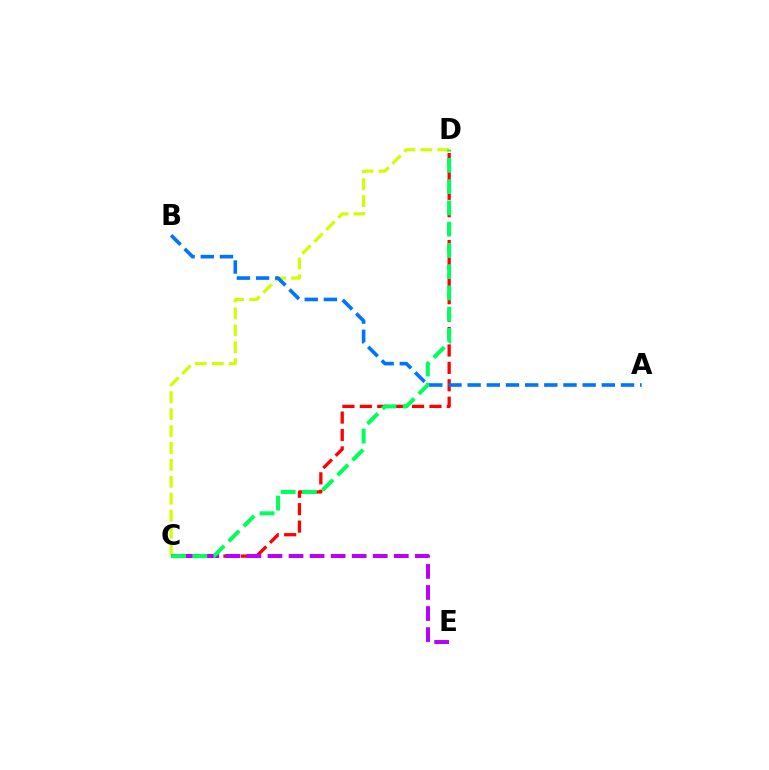{('C', 'D'): [{'color': '#d1ff00', 'line_style': 'dashed', 'thickness': 2.3}, {'color': '#ff0000', 'line_style': 'dashed', 'thickness': 2.36}, {'color': '#00ff5c', 'line_style': 'dashed', 'thickness': 2.89}], ('C', 'E'): [{'color': '#b900ff', 'line_style': 'dashed', 'thickness': 2.86}], ('A', 'B'): [{'color': '#0074ff', 'line_style': 'dashed', 'thickness': 2.6}]}